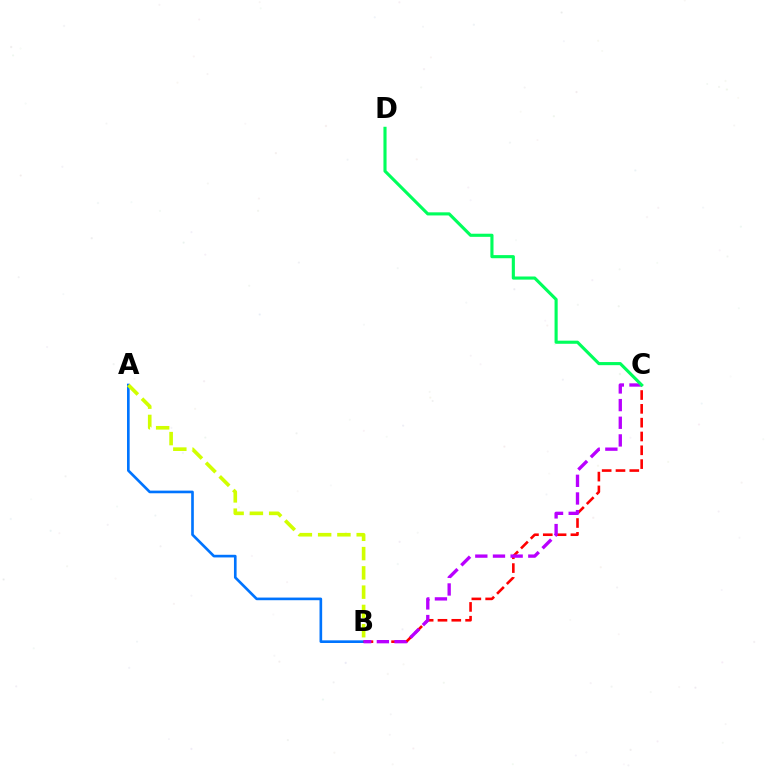{('A', 'B'): [{'color': '#0074ff', 'line_style': 'solid', 'thickness': 1.91}, {'color': '#d1ff00', 'line_style': 'dashed', 'thickness': 2.62}], ('B', 'C'): [{'color': '#ff0000', 'line_style': 'dashed', 'thickness': 1.88}, {'color': '#b900ff', 'line_style': 'dashed', 'thickness': 2.4}], ('C', 'D'): [{'color': '#00ff5c', 'line_style': 'solid', 'thickness': 2.25}]}